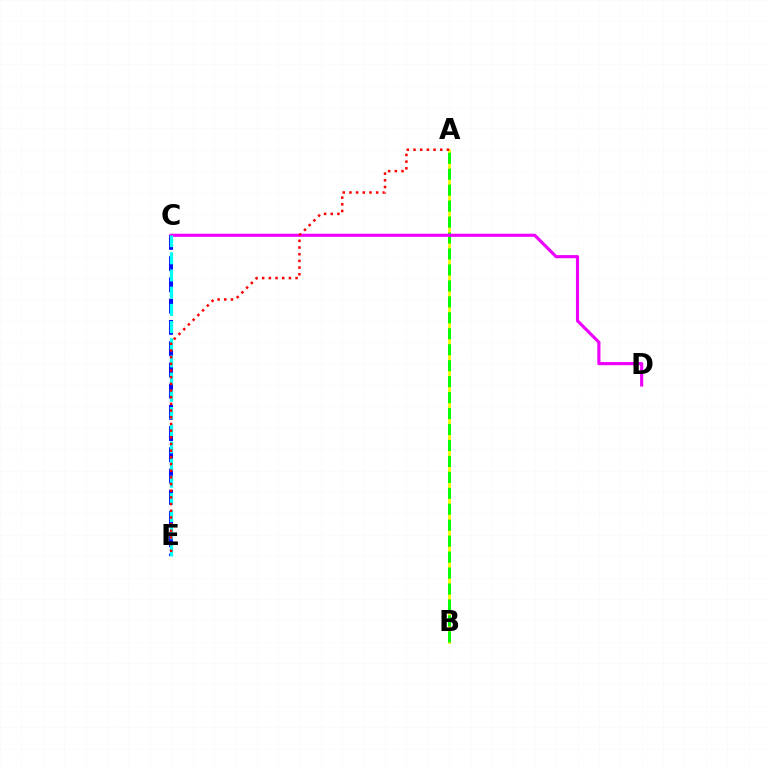{('C', 'E'): [{'color': '#0010ff', 'line_style': 'dashed', 'thickness': 2.89}, {'color': '#00fff6', 'line_style': 'dashed', 'thickness': 2.34}], ('A', 'B'): [{'color': '#fcf500', 'line_style': 'solid', 'thickness': 1.97}, {'color': '#08ff00', 'line_style': 'dashed', 'thickness': 2.17}], ('C', 'D'): [{'color': '#ee00ff', 'line_style': 'solid', 'thickness': 2.26}], ('A', 'E'): [{'color': '#ff0000', 'line_style': 'dotted', 'thickness': 1.81}]}